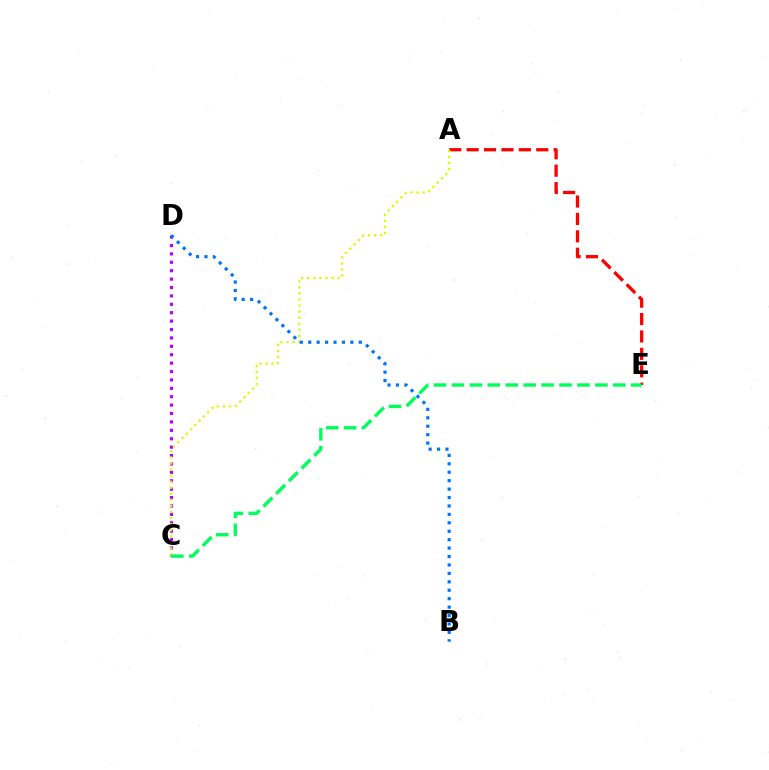{('A', 'E'): [{'color': '#ff0000', 'line_style': 'dashed', 'thickness': 2.36}], ('C', 'D'): [{'color': '#b900ff', 'line_style': 'dotted', 'thickness': 2.28}], ('A', 'C'): [{'color': '#d1ff00', 'line_style': 'dotted', 'thickness': 1.65}], ('B', 'D'): [{'color': '#0074ff', 'line_style': 'dotted', 'thickness': 2.29}], ('C', 'E'): [{'color': '#00ff5c', 'line_style': 'dashed', 'thickness': 2.44}]}